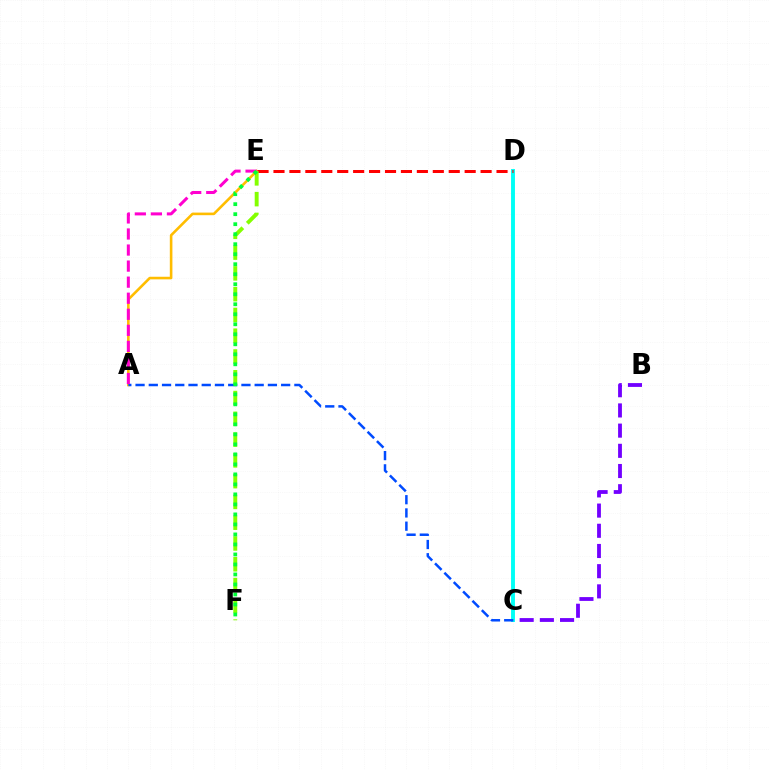{('A', 'E'): [{'color': '#ffbd00', 'line_style': 'solid', 'thickness': 1.87}, {'color': '#ff00cf', 'line_style': 'dashed', 'thickness': 2.18}], ('B', 'C'): [{'color': '#7200ff', 'line_style': 'dashed', 'thickness': 2.74}], ('C', 'D'): [{'color': '#00fff6', 'line_style': 'solid', 'thickness': 2.81}], ('A', 'C'): [{'color': '#004bff', 'line_style': 'dashed', 'thickness': 1.8}], ('D', 'E'): [{'color': '#ff0000', 'line_style': 'dashed', 'thickness': 2.16}], ('E', 'F'): [{'color': '#84ff00', 'line_style': 'dashed', 'thickness': 2.82}, {'color': '#00ff39', 'line_style': 'dotted', 'thickness': 2.72}]}